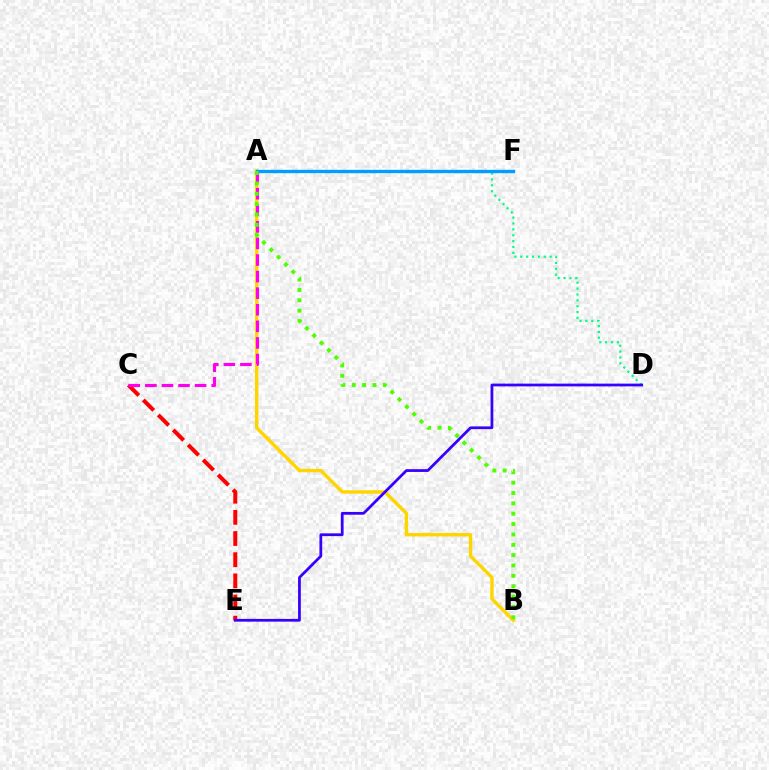{('A', 'D'): [{'color': '#00ff86', 'line_style': 'dotted', 'thickness': 1.6}], ('A', 'B'): [{'color': '#ffd500', 'line_style': 'solid', 'thickness': 2.44}, {'color': '#4fff00', 'line_style': 'dotted', 'thickness': 2.81}], ('C', 'E'): [{'color': '#ff0000', 'line_style': 'dashed', 'thickness': 2.87}], ('A', 'C'): [{'color': '#ff00ed', 'line_style': 'dashed', 'thickness': 2.25}], ('A', 'F'): [{'color': '#009eff', 'line_style': 'solid', 'thickness': 2.42}], ('D', 'E'): [{'color': '#3700ff', 'line_style': 'solid', 'thickness': 1.98}]}